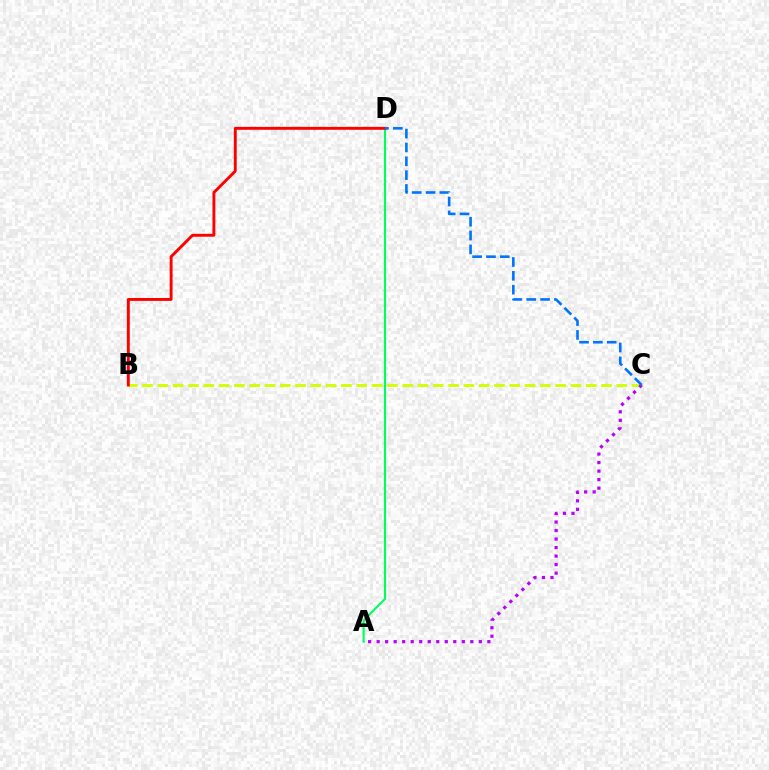{('A', 'D'): [{'color': '#00ff5c', 'line_style': 'solid', 'thickness': 1.54}], ('B', 'C'): [{'color': '#d1ff00', 'line_style': 'dashed', 'thickness': 2.08}], ('A', 'C'): [{'color': '#b900ff', 'line_style': 'dotted', 'thickness': 2.31}], ('B', 'D'): [{'color': '#ff0000', 'line_style': 'solid', 'thickness': 2.09}], ('C', 'D'): [{'color': '#0074ff', 'line_style': 'dashed', 'thickness': 1.88}]}